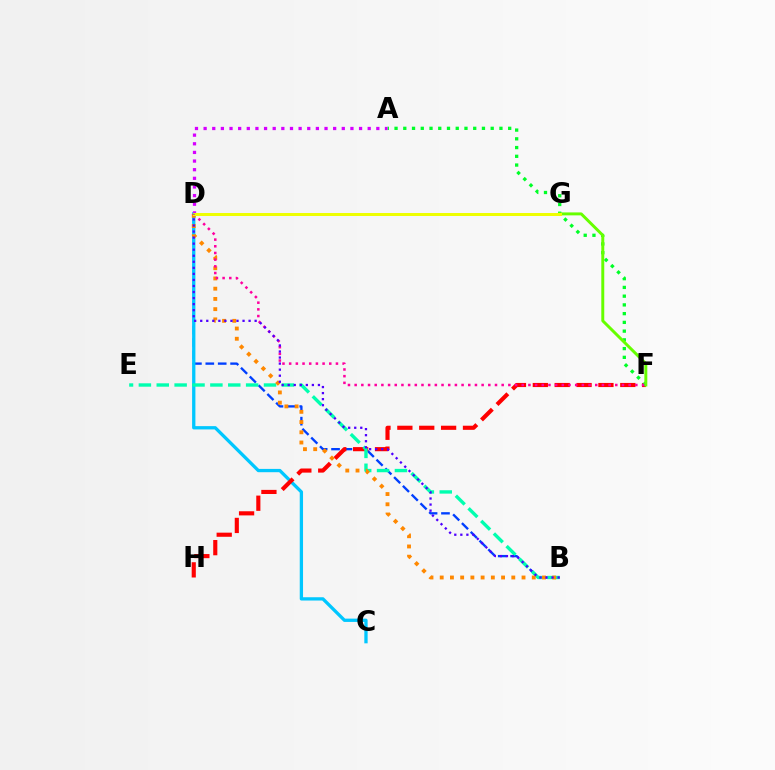{('B', 'D'): [{'color': '#003fff', 'line_style': 'dashed', 'thickness': 1.68}, {'color': '#ff8800', 'line_style': 'dotted', 'thickness': 2.78}, {'color': '#4f00ff', 'line_style': 'dotted', 'thickness': 1.64}], ('C', 'D'): [{'color': '#00c7ff', 'line_style': 'solid', 'thickness': 2.37}], ('F', 'H'): [{'color': '#ff0000', 'line_style': 'dashed', 'thickness': 2.97}], ('B', 'E'): [{'color': '#00ffaf', 'line_style': 'dashed', 'thickness': 2.43}], ('A', 'F'): [{'color': '#00ff27', 'line_style': 'dotted', 'thickness': 2.37}], ('F', 'G'): [{'color': '#66ff00', 'line_style': 'solid', 'thickness': 2.13}], ('D', 'F'): [{'color': '#ff00a0', 'line_style': 'dotted', 'thickness': 1.82}], ('A', 'D'): [{'color': '#d600ff', 'line_style': 'dotted', 'thickness': 2.35}], ('D', 'G'): [{'color': '#eeff00', 'line_style': 'solid', 'thickness': 2.15}]}